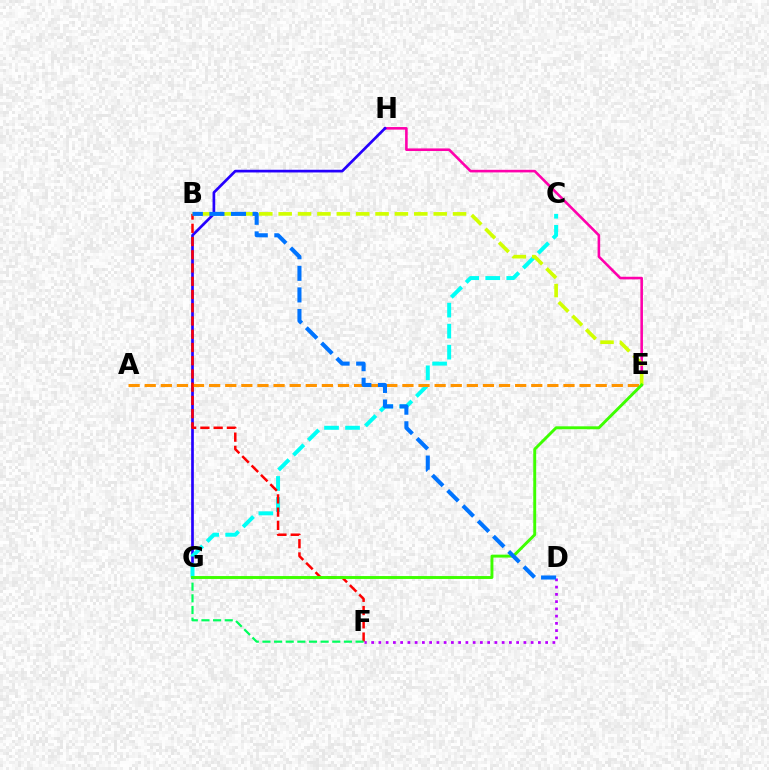{('E', 'H'): [{'color': '#ff00ac', 'line_style': 'solid', 'thickness': 1.86}], ('G', 'H'): [{'color': '#2500ff', 'line_style': 'solid', 'thickness': 1.94}], ('C', 'G'): [{'color': '#00fff6', 'line_style': 'dashed', 'thickness': 2.86}], ('A', 'E'): [{'color': '#ff9400', 'line_style': 'dashed', 'thickness': 2.19}], ('B', 'F'): [{'color': '#ff0000', 'line_style': 'dashed', 'thickness': 1.8}], ('B', 'E'): [{'color': '#d1ff00', 'line_style': 'dashed', 'thickness': 2.63}], ('D', 'F'): [{'color': '#b900ff', 'line_style': 'dotted', 'thickness': 1.97}], ('E', 'G'): [{'color': '#3dff00', 'line_style': 'solid', 'thickness': 2.1}], ('F', 'G'): [{'color': '#00ff5c', 'line_style': 'dashed', 'thickness': 1.58}], ('B', 'D'): [{'color': '#0074ff', 'line_style': 'dashed', 'thickness': 2.93}]}